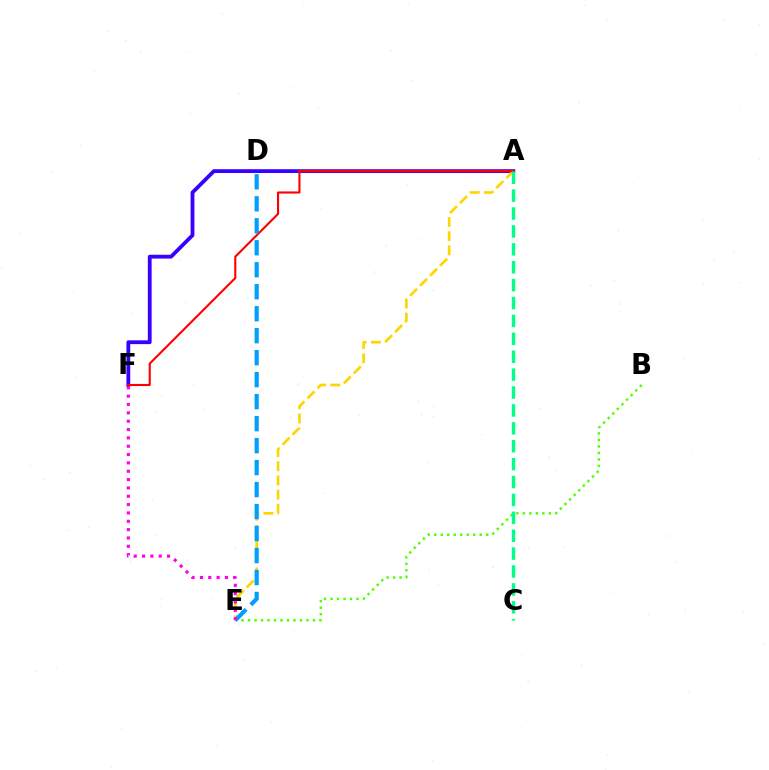{('A', 'F'): [{'color': '#3700ff', 'line_style': 'solid', 'thickness': 2.74}, {'color': '#ff0000', 'line_style': 'solid', 'thickness': 1.53}], ('A', 'E'): [{'color': '#ffd500', 'line_style': 'dashed', 'thickness': 1.93}], ('B', 'E'): [{'color': '#4fff00', 'line_style': 'dotted', 'thickness': 1.76}], ('A', 'C'): [{'color': '#00ff86', 'line_style': 'dashed', 'thickness': 2.43}], ('D', 'E'): [{'color': '#009eff', 'line_style': 'dashed', 'thickness': 2.99}], ('E', 'F'): [{'color': '#ff00ed', 'line_style': 'dotted', 'thickness': 2.27}]}